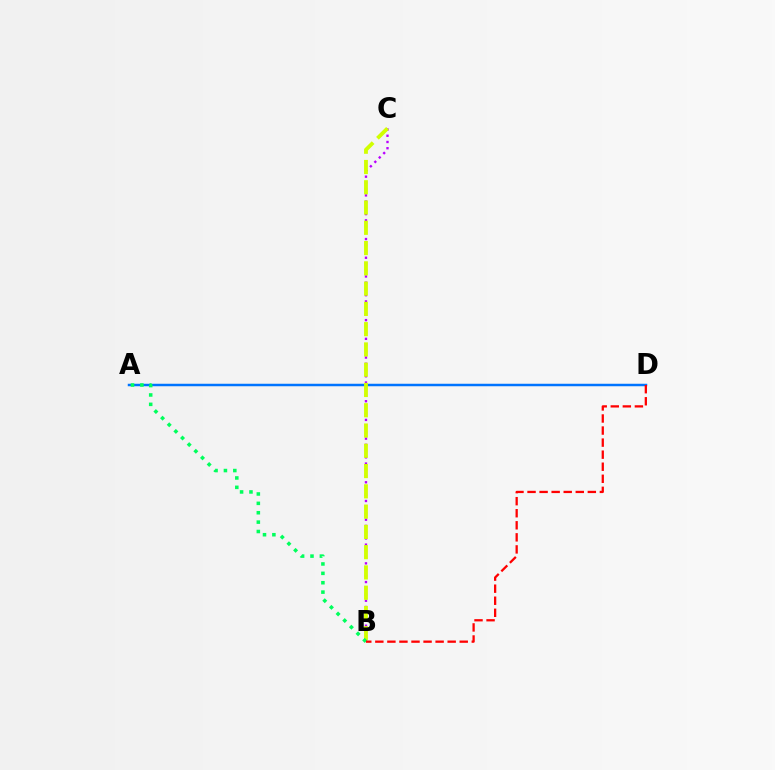{('B', 'C'): [{'color': '#b900ff', 'line_style': 'dotted', 'thickness': 1.69}, {'color': '#d1ff00', 'line_style': 'dashed', 'thickness': 2.75}], ('A', 'D'): [{'color': '#0074ff', 'line_style': 'solid', 'thickness': 1.79}], ('A', 'B'): [{'color': '#00ff5c', 'line_style': 'dotted', 'thickness': 2.55}], ('B', 'D'): [{'color': '#ff0000', 'line_style': 'dashed', 'thickness': 1.64}]}